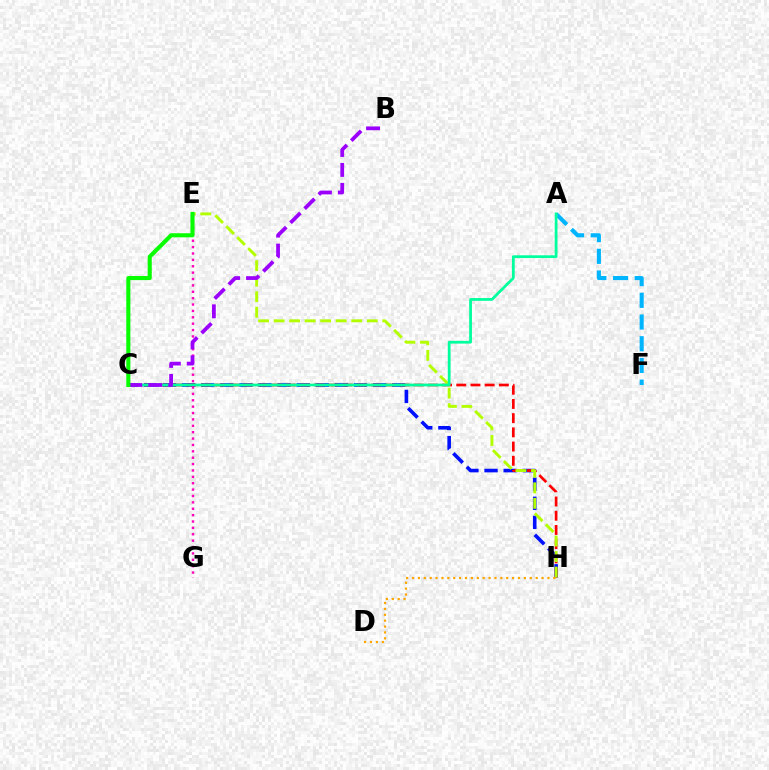{('C', 'H'): [{'color': '#0010ff', 'line_style': 'dashed', 'thickness': 2.59}, {'color': '#ff0000', 'line_style': 'dashed', 'thickness': 1.93}], ('A', 'F'): [{'color': '#00b5ff', 'line_style': 'dashed', 'thickness': 2.95}], ('E', 'H'): [{'color': '#b3ff00', 'line_style': 'dashed', 'thickness': 2.11}], ('D', 'H'): [{'color': '#ffa500', 'line_style': 'dotted', 'thickness': 1.6}], ('A', 'C'): [{'color': '#00ff9d', 'line_style': 'solid', 'thickness': 1.98}], ('E', 'G'): [{'color': '#ff00bd', 'line_style': 'dotted', 'thickness': 1.73}], ('B', 'C'): [{'color': '#9b00ff', 'line_style': 'dashed', 'thickness': 2.71}], ('C', 'E'): [{'color': '#08ff00', 'line_style': 'solid', 'thickness': 2.94}]}